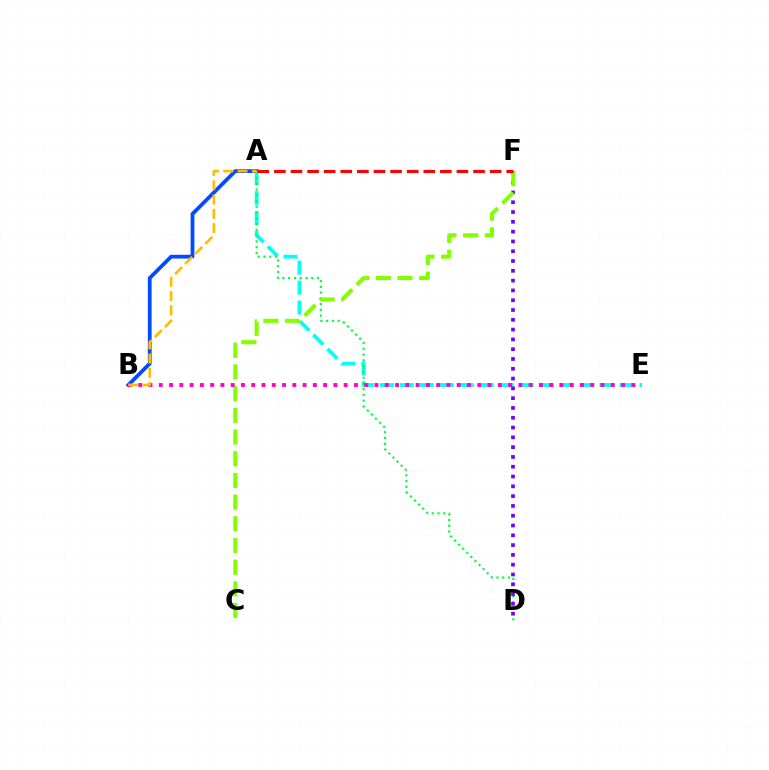{('A', 'B'): [{'color': '#004bff', 'line_style': 'solid', 'thickness': 2.72}, {'color': '#ffbd00', 'line_style': 'dashed', 'thickness': 1.94}], ('A', 'E'): [{'color': '#00fff6', 'line_style': 'dashed', 'thickness': 2.71}], ('A', 'D'): [{'color': '#00ff39', 'line_style': 'dotted', 'thickness': 1.57}], ('D', 'F'): [{'color': '#7200ff', 'line_style': 'dotted', 'thickness': 2.66}], ('C', 'F'): [{'color': '#84ff00', 'line_style': 'dashed', 'thickness': 2.95}], ('B', 'E'): [{'color': '#ff00cf', 'line_style': 'dotted', 'thickness': 2.79}], ('A', 'F'): [{'color': '#ff0000', 'line_style': 'dashed', 'thickness': 2.25}]}